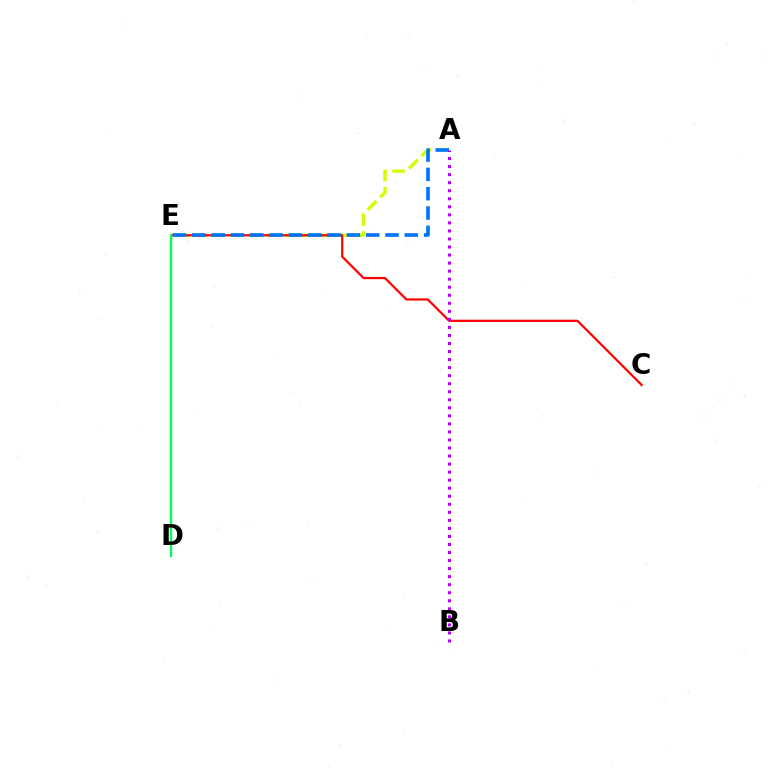{('A', 'E'): [{'color': '#d1ff00', 'line_style': 'dashed', 'thickness': 2.41}, {'color': '#0074ff', 'line_style': 'dashed', 'thickness': 2.62}], ('C', 'E'): [{'color': '#ff0000', 'line_style': 'solid', 'thickness': 1.59}], ('D', 'E'): [{'color': '#00ff5c', 'line_style': 'solid', 'thickness': 1.71}], ('A', 'B'): [{'color': '#b900ff', 'line_style': 'dotted', 'thickness': 2.18}]}